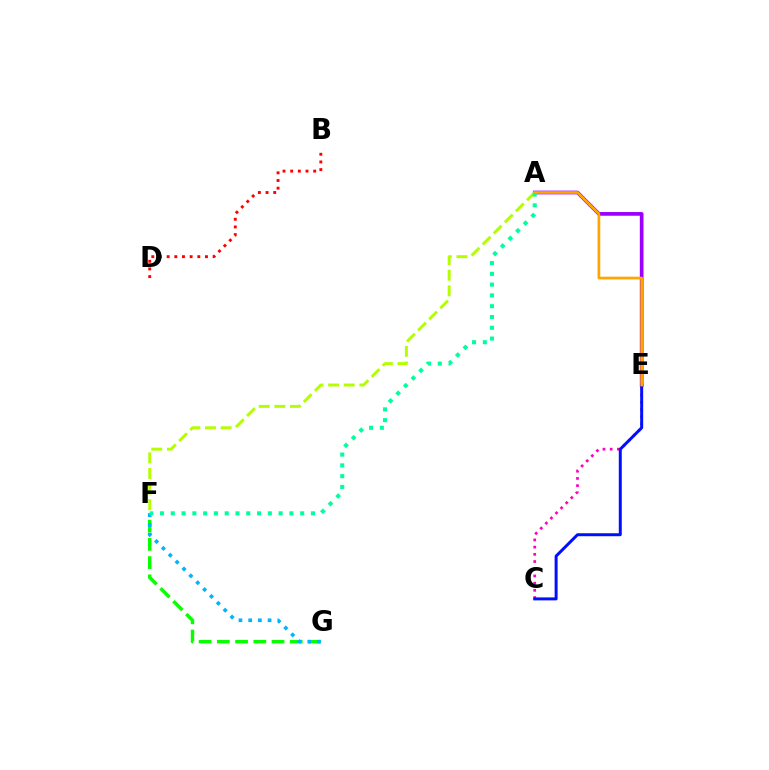{('F', 'G'): [{'color': '#08ff00', 'line_style': 'dashed', 'thickness': 2.48}, {'color': '#00b5ff', 'line_style': 'dotted', 'thickness': 2.64}], ('A', 'E'): [{'color': '#9b00ff', 'line_style': 'solid', 'thickness': 2.66}, {'color': '#ffa500', 'line_style': 'solid', 'thickness': 1.96}], ('B', 'D'): [{'color': '#ff0000', 'line_style': 'dotted', 'thickness': 2.08}], ('C', 'E'): [{'color': '#ff00bd', 'line_style': 'dotted', 'thickness': 1.96}, {'color': '#0010ff', 'line_style': 'solid', 'thickness': 2.15}], ('A', 'F'): [{'color': '#b3ff00', 'line_style': 'dashed', 'thickness': 2.13}, {'color': '#00ff9d', 'line_style': 'dotted', 'thickness': 2.93}]}